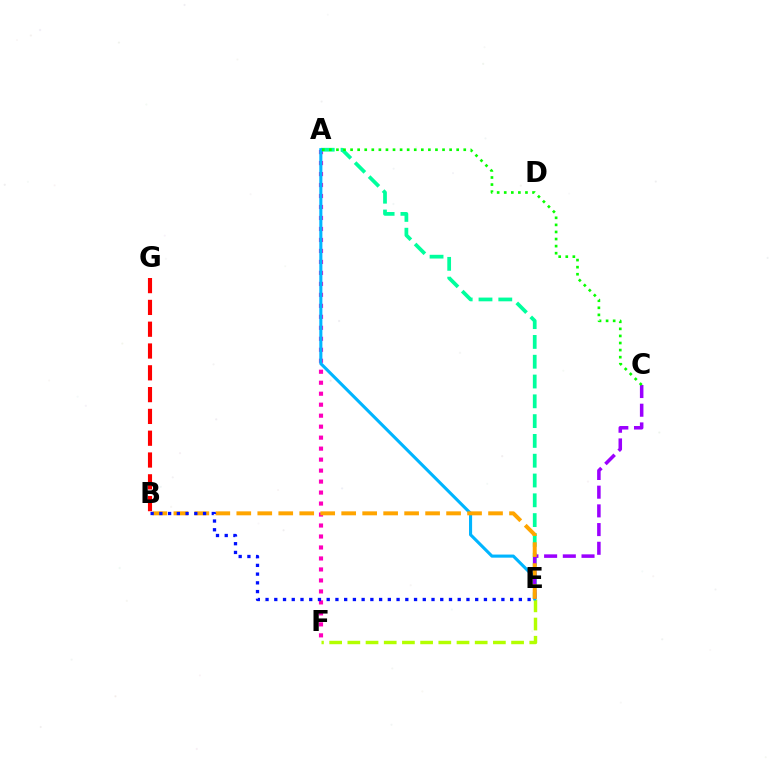{('A', 'F'): [{'color': '#ff00bd', 'line_style': 'dotted', 'thickness': 2.98}], ('B', 'G'): [{'color': '#ff0000', 'line_style': 'dashed', 'thickness': 2.96}], ('A', 'E'): [{'color': '#00ff9d', 'line_style': 'dashed', 'thickness': 2.69}, {'color': '#00b5ff', 'line_style': 'solid', 'thickness': 2.23}], ('E', 'F'): [{'color': '#b3ff00', 'line_style': 'dashed', 'thickness': 2.47}], ('C', 'E'): [{'color': '#9b00ff', 'line_style': 'dashed', 'thickness': 2.54}], ('B', 'E'): [{'color': '#ffa500', 'line_style': 'dashed', 'thickness': 2.85}, {'color': '#0010ff', 'line_style': 'dotted', 'thickness': 2.37}], ('A', 'C'): [{'color': '#08ff00', 'line_style': 'dotted', 'thickness': 1.92}]}